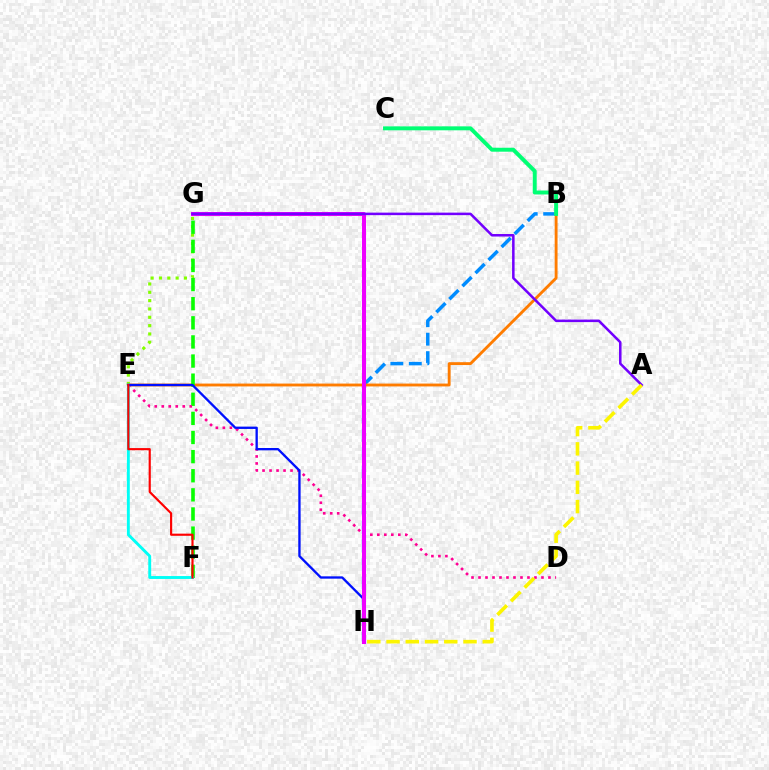{('B', 'H'): [{'color': '#008cff', 'line_style': 'dashed', 'thickness': 2.51}], ('E', 'G'): [{'color': '#84ff00', 'line_style': 'dotted', 'thickness': 2.26}], ('B', 'E'): [{'color': '#ff7c00', 'line_style': 'solid', 'thickness': 2.06}], ('F', 'G'): [{'color': '#08ff00', 'line_style': 'dashed', 'thickness': 2.6}], ('D', 'E'): [{'color': '#ff0094', 'line_style': 'dotted', 'thickness': 1.9}], ('E', 'F'): [{'color': '#00fff6', 'line_style': 'solid', 'thickness': 2.09}, {'color': '#ff0000', 'line_style': 'solid', 'thickness': 1.55}], ('E', 'H'): [{'color': '#0010ff', 'line_style': 'solid', 'thickness': 1.68}], ('B', 'C'): [{'color': '#00ff74', 'line_style': 'solid', 'thickness': 2.84}], ('G', 'H'): [{'color': '#ee00ff', 'line_style': 'solid', 'thickness': 2.91}], ('A', 'G'): [{'color': '#7200ff', 'line_style': 'solid', 'thickness': 1.82}], ('A', 'H'): [{'color': '#fcf500', 'line_style': 'dashed', 'thickness': 2.61}]}